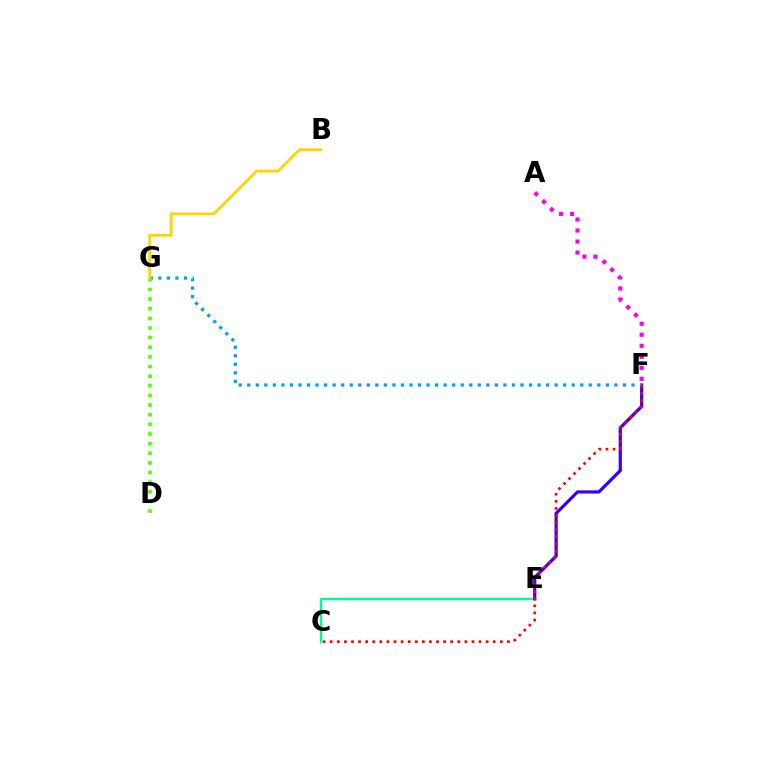{('C', 'E'): [{'color': '#00ff86', 'line_style': 'solid', 'thickness': 1.7}], ('E', 'F'): [{'color': '#3700ff', 'line_style': 'solid', 'thickness': 2.32}], ('F', 'G'): [{'color': '#009eff', 'line_style': 'dotted', 'thickness': 2.32}], ('D', 'G'): [{'color': '#4fff00', 'line_style': 'dotted', 'thickness': 2.62}], ('B', 'G'): [{'color': '#ffd500', 'line_style': 'solid', 'thickness': 2.02}], ('C', 'F'): [{'color': '#ff0000', 'line_style': 'dotted', 'thickness': 1.93}], ('A', 'F'): [{'color': '#ff00ed', 'line_style': 'dotted', 'thickness': 3.0}]}